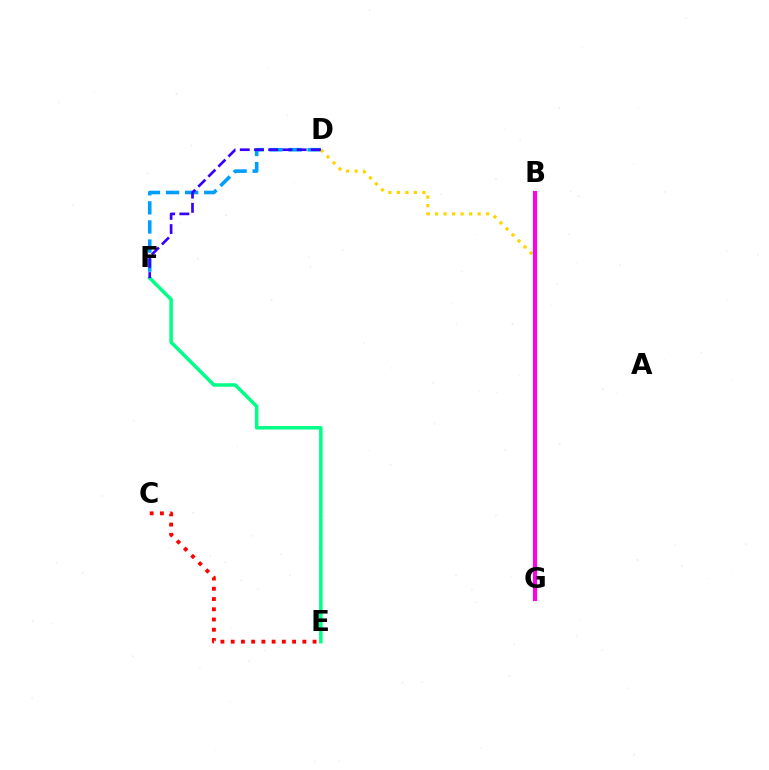{('E', 'F'): [{'color': '#00ff86', 'line_style': 'solid', 'thickness': 2.53}], ('D', 'F'): [{'color': '#009eff', 'line_style': 'dashed', 'thickness': 2.59}, {'color': '#3700ff', 'line_style': 'dashed', 'thickness': 1.93}], ('C', 'E'): [{'color': '#ff0000', 'line_style': 'dotted', 'thickness': 2.78}], ('B', 'G'): [{'color': '#4fff00', 'line_style': 'solid', 'thickness': 1.8}, {'color': '#ff00ed', 'line_style': 'solid', 'thickness': 2.97}], ('D', 'G'): [{'color': '#ffd500', 'line_style': 'dotted', 'thickness': 2.31}]}